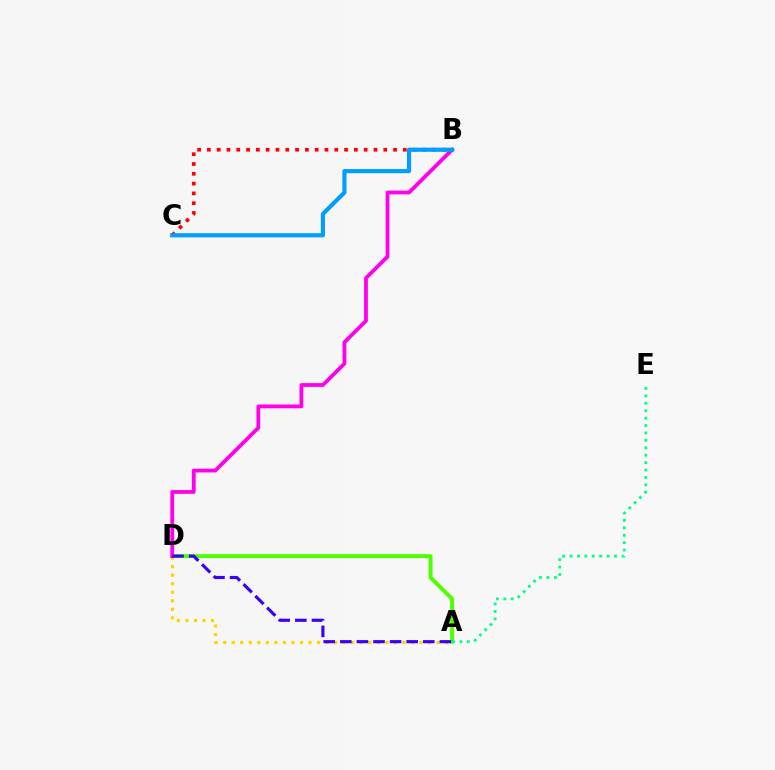{('A', 'D'): [{'color': '#4fff00', 'line_style': 'solid', 'thickness': 2.83}, {'color': '#ffd500', 'line_style': 'dotted', 'thickness': 2.32}, {'color': '#3700ff', 'line_style': 'dashed', 'thickness': 2.25}], ('A', 'E'): [{'color': '#00ff86', 'line_style': 'dotted', 'thickness': 2.01}], ('B', 'C'): [{'color': '#ff0000', 'line_style': 'dotted', 'thickness': 2.66}, {'color': '#009eff', 'line_style': 'solid', 'thickness': 2.99}], ('B', 'D'): [{'color': '#ff00ed', 'line_style': 'solid', 'thickness': 2.73}]}